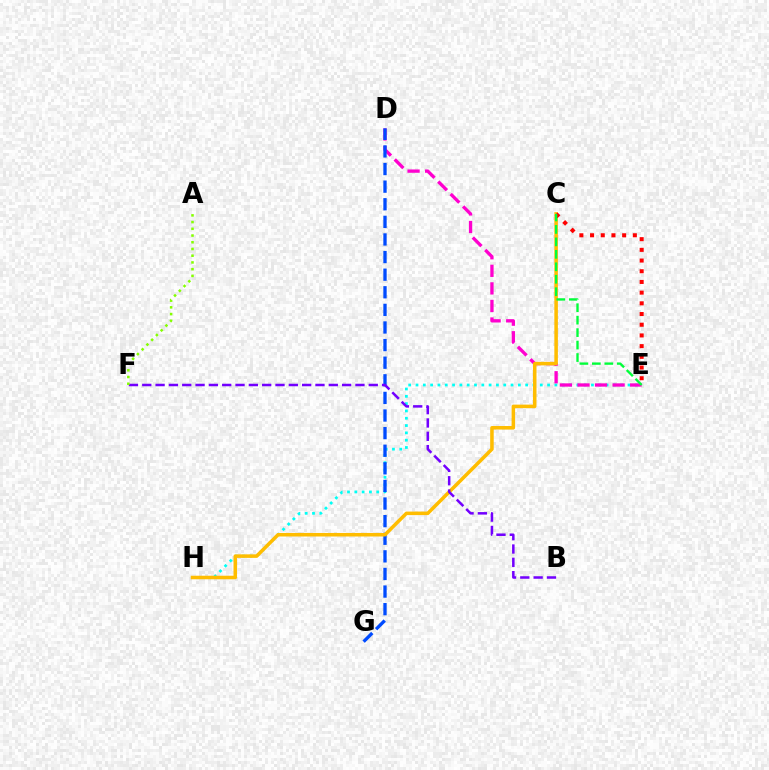{('E', 'H'): [{'color': '#00fff6', 'line_style': 'dotted', 'thickness': 1.99}], ('D', 'E'): [{'color': '#ff00cf', 'line_style': 'dashed', 'thickness': 2.39}], ('D', 'G'): [{'color': '#004bff', 'line_style': 'dashed', 'thickness': 2.39}], ('C', 'H'): [{'color': '#ffbd00', 'line_style': 'solid', 'thickness': 2.54}], ('C', 'E'): [{'color': '#ff0000', 'line_style': 'dotted', 'thickness': 2.91}, {'color': '#00ff39', 'line_style': 'dashed', 'thickness': 1.69}], ('B', 'F'): [{'color': '#7200ff', 'line_style': 'dashed', 'thickness': 1.81}], ('A', 'F'): [{'color': '#84ff00', 'line_style': 'dotted', 'thickness': 1.83}]}